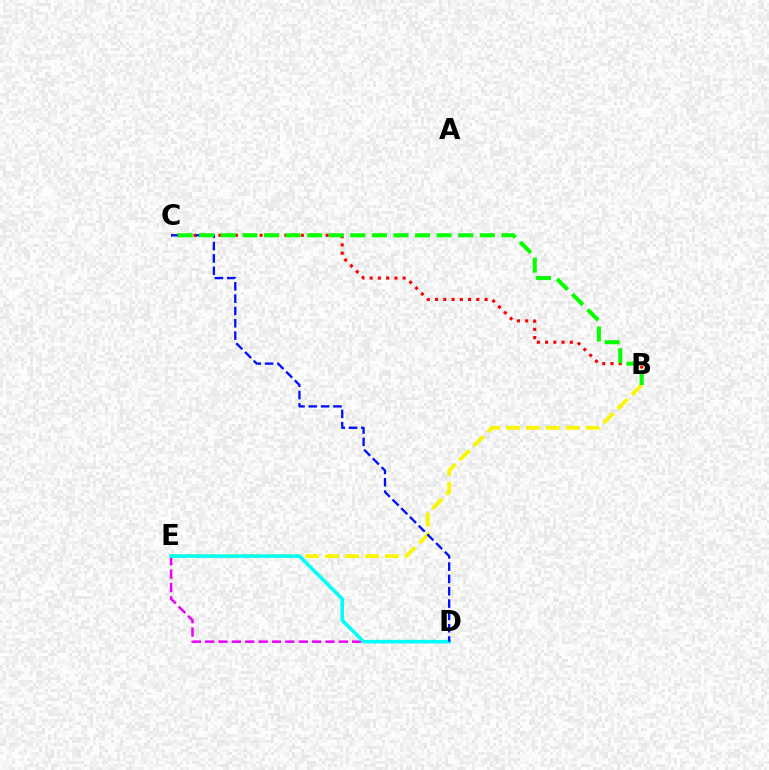{('B', 'E'): [{'color': '#fcf500', 'line_style': 'dashed', 'thickness': 2.71}], ('D', 'E'): [{'color': '#ee00ff', 'line_style': 'dashed', 'thickness': 1.82}, {'color': '#00fff6', 'line_style': 'solid', 'thickness': 2.59}], ('B', 'C'): [{'color': '#ff0000', 'line_style': 'dotted', 'thickness': 2.24}, {'color': '#08ff00', 'line_style': 'dashed', 'thickness': 2.93}], ('C', 'D'): [{'color': '#0010ff', 'line_style': 'dashed', 'thickness': 1.67}]}